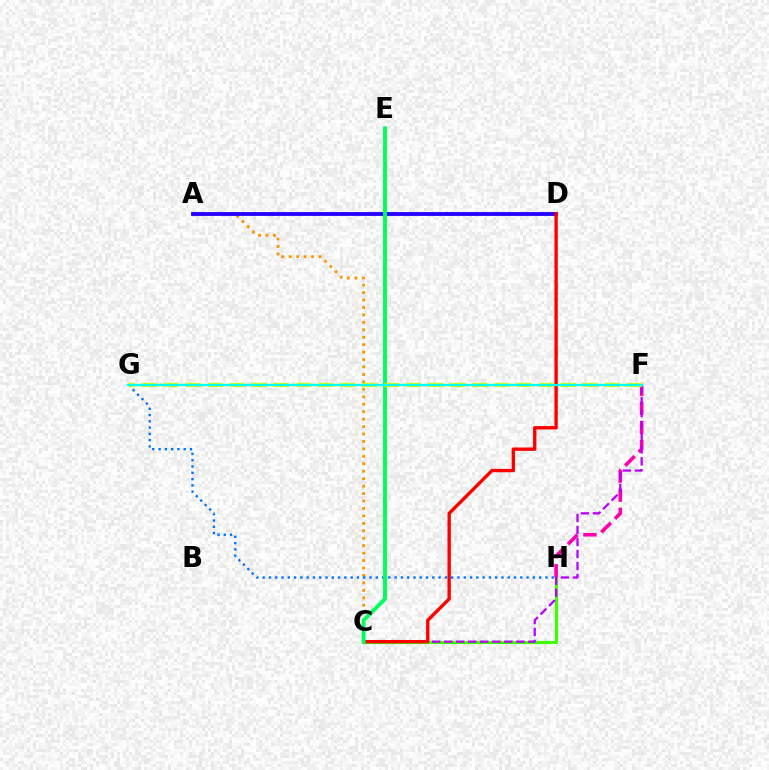{('A', 'C'): [{'color': '#ff9400', 'line_style': 'dotted', 'thickness': 2.02}], ('C', 'H'): [{'color': '#3dff00', 'line_style': 'solid', 'thickness': 2.26}], ('A', 'D'): [{'color': '#2500ff', 'line_style': 'solid', 'thickness': 2.76}], ('F', 'H'): [{'color': '#ff00ac', 'line_style': 'dashed', 'thickness': 2.6}], ('C', 'F'): [{'color': '#b900ff', 'line_style': 'dashed', 'thickness': 1.63}], ('C', 'D'): [{'color': '#ff0000', 'line_style': 'solid', 'thickness': 2.43}], ('G', 'H'): [{'color': '#0074ff', 'line_style': 'dotted', 'thickness': 1.71}], ('C', 'E'): [{'color': '#00ff5c', 'line_style': 'solid', 'thickness': 2.8}], ('F', 'G'): [{'color': '#d1ff00', 'line_style': 'dashed', 'thickness': 3.0}, {'color': '#00fff6', 'line_style': 'solid', 'thickness': 1.66}]}